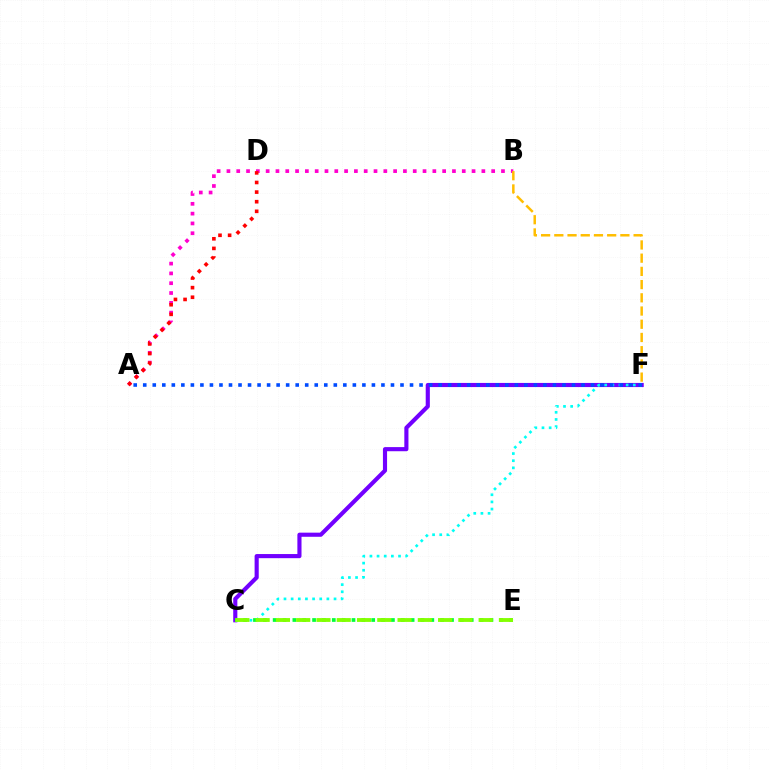{('A', 'B'): [{'color': '#ff00cf', 'line_style': 'dotted', 'thickness': 2.66}], ('C', 'F'): [{'color': '#7200ff', 'line_style': 'solid', 'thickness': 2.97}, {'color': '#00fff6', 'line_style': 'dotted', 'thickness': 1.94}], ('B', 'F'): [{'color': '#ffbd00', 'line_style': 'dashed', 'thickness': 1.8}], ('A', 'F'): [{'color': '#004bff', 'line_style': 'dotted', 'thickness': 2.59}], ('C', 'E'): [{'color': '#00ff39', 'line_style': 'dotted', 'thickness': 2.68}, {'color': '#84ff00', 'line_style': 'dashed', 'thickness': 2.75}], ('A', 'D'): [{'color': '#ff0000', 'line_style': 'dotted', 'thickness': 2.61}]}